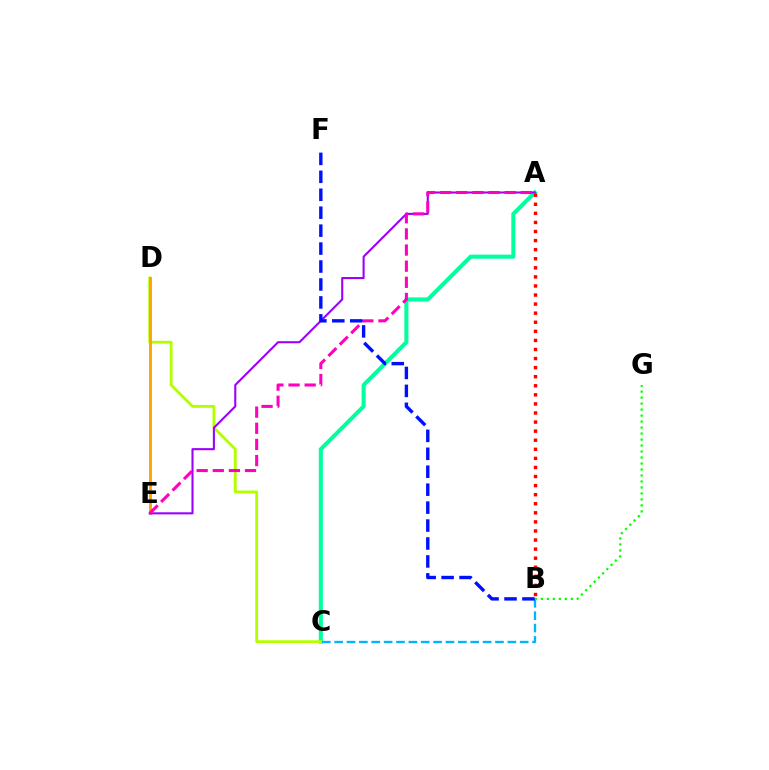{('A', 'C'): [{'color': '#00ff9d', 'line_style': 'solid', 'thickness': 2.91}], ('C', 'D'): [{'color': '#b3ff00', 'line_style': 'solid', 'thickness': 2.05}], ('B', 'C'): [{'color': '#00b5ff', 'line_style': 'dashed', 'thickness': 1.68}], ('D', 'E'): [{'color': '#ffa500', 'line_style': 'solid', 'thickness': 2.09}], ('B', 'G'): [{'color': '#08ff00', 'line_style': 'dotted', 'thickness': 1.63}], ('A', 'E'): [{'color': '#9b00ff', 'line_style': 'solid', 'thickness': 1.5}, {'color': '#ff00bd', 'line_style': 'dashed', 'thickness': 2.19}], ('B', 'F'): [{'color': '#0010ff', 'line_style': 'dashed', 'thickness': 2.44}], ('A', 'B'): [{'color': '#ff0000', 'line_style': 'dotted', 'thickness': 2.47}]}